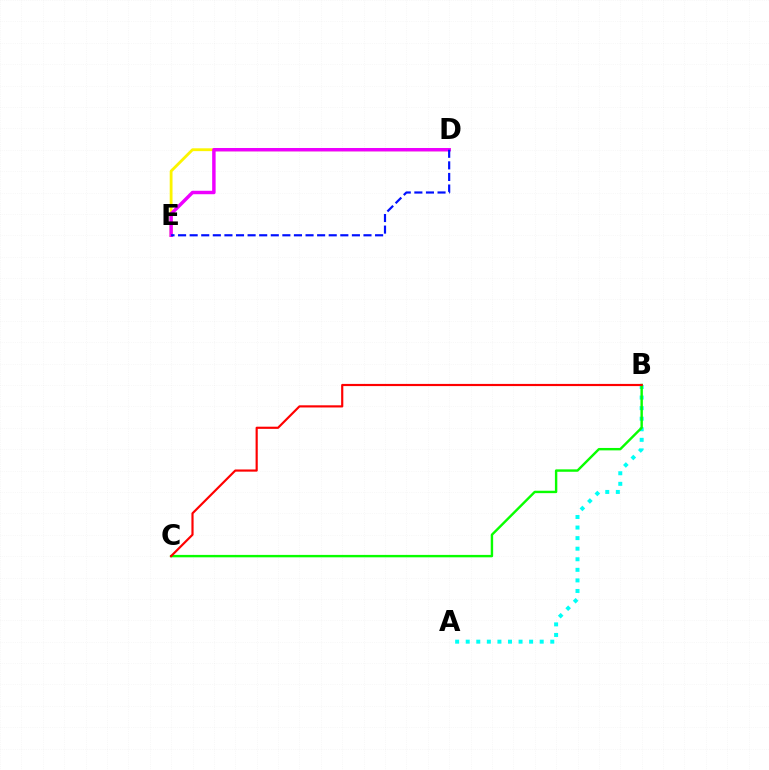{('D', 'E'): [{'color': '#fcf500', 'line_style': 'solid', 'thickness': 2.03}, {'color': '#ee00ff', 'line_style': 'solid', 'thickness': 2.48}, {'color': '#0010ff', 'line_style': 'dashed', 'thickness': 1.57}], ('A', 'B'): [{'color': '#00fff6', 'line_style': 'dotted', 'thickness': 2.87}], ('B', 'C'): [{'color': '#08ff00', 'line_style': 'solid', 'thickness': 1.74}, {'color': '#ff0000', 'line_style': 'solid', 'thickness': 1.56}]}